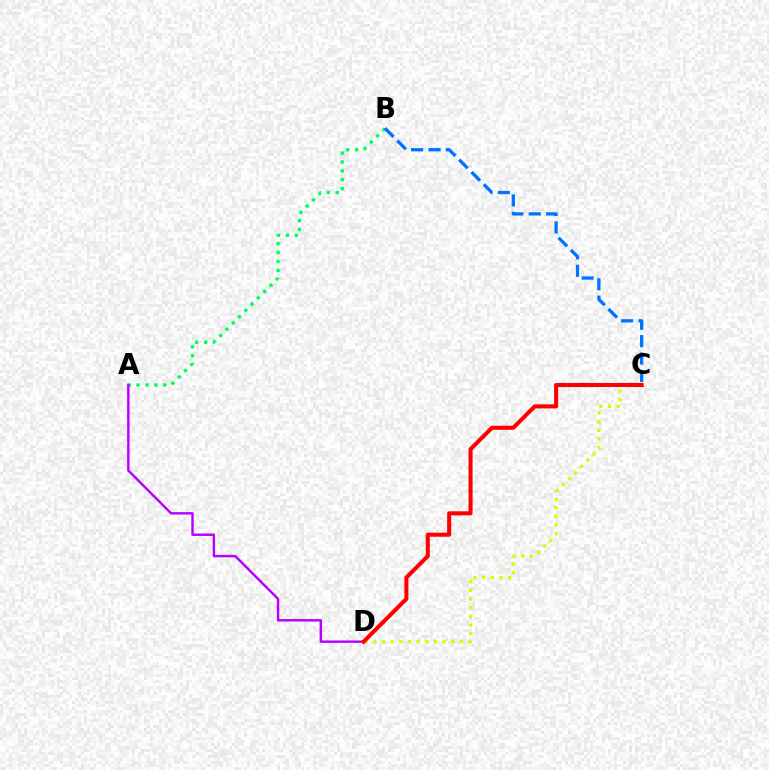{('A', 'B'): [{'color': '#00ff5c', 'line_style': 'dotted', 'thickness': 2.42}], ('A', 'D'): [{'color': '#b900ff', 'line_style': 'solid', 'thickness': 1.75}], ('B', 'C'): [{'color': '#0074ff', 'line_style': 'dashed', 'thickness': 2.37}], ('C', 'D'): [{'color': '#d1ff00', 'line_style': 'dotted', 'thickness': 2.35}, {'color': '#ff0000', 'line_style': 'solid', 'thickness': 2.92}]}